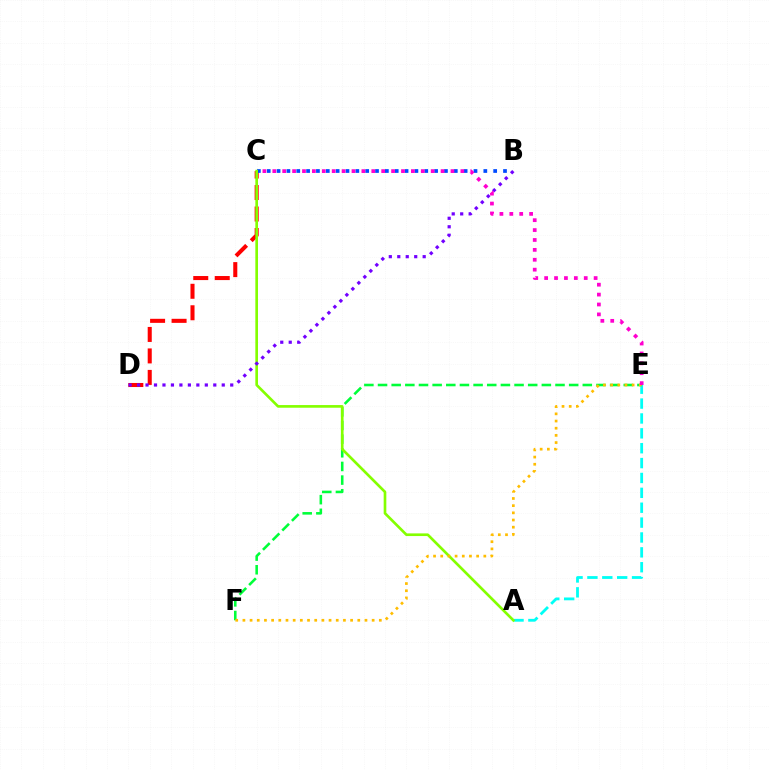{('A', 'E'): [{'color': '#00fff6', 'line_style': 'dashed', 'thickness': 2.02}], ('C', 'D'): [{'color': '#ff0000', 'line_style': 'dashed', 'thickness': 2.92}], ('B', 'C'): [{'color': '#004bff', 'line_style': 'dotted', 'thickness': 2.68}], ('E', 'F'): [{'color': '#00ff39', 'line_style': 'dashed', 'thickness': 1.85}, {'color': '#ffbd00', 'line_style': 'dotted', 'thickness': 1.95}], ('A', 'C'): [{'color': '#84ff00', 'line_style': 'solid', 'thickness': 1.92}], ('B', 'D'): [{'color': '#7200ff', 'line_style': 'dotted', 'thickness': 2.3}], ('C', 'E'): [{'color': '#ff00cf', 'line_style': 'dotted', 'thickness': 2.69}]}